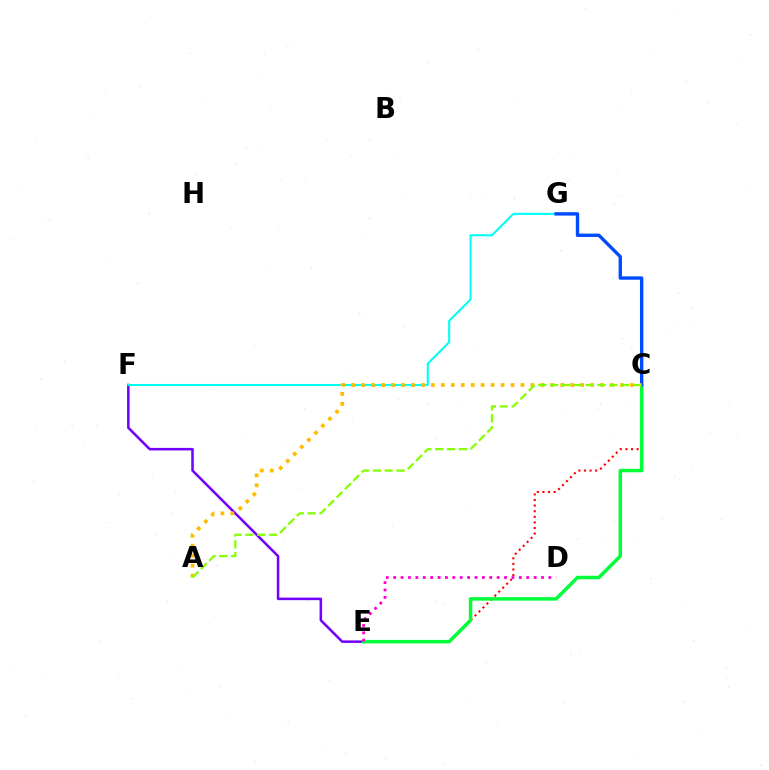{('C', 'E'): [{'color': '#ff0000', 'line_style': 'dotted', 'thickness': 1.52}, {'color': '#00ff39', 'line_style': 'solid', 'thickness': 2.52}], ('E', 'F'): [{'color': '#7200ff', 'line_style': 'solid', 'thickness': 1.82}], ('F', 'G'): [{'color': '#00fff6', 'line_style': 'solid', 'thickness': 1.5}], ('C', 'G'): [{'color': '#004bff', 'line_style': 'solid', 'thickness': 2.43}], ('A', 'C'): [{'color': '#ffbd00', 'line_style': 'dotted', 'thickness': 2.7}, {'color': '#84ff00', 'line_style': 'dashed', 'thickness': 1.61}], ('D', 'E'): [{'color': '#ff00cf', 'line_style': 'dotted', 'thickness': 2.01}]}